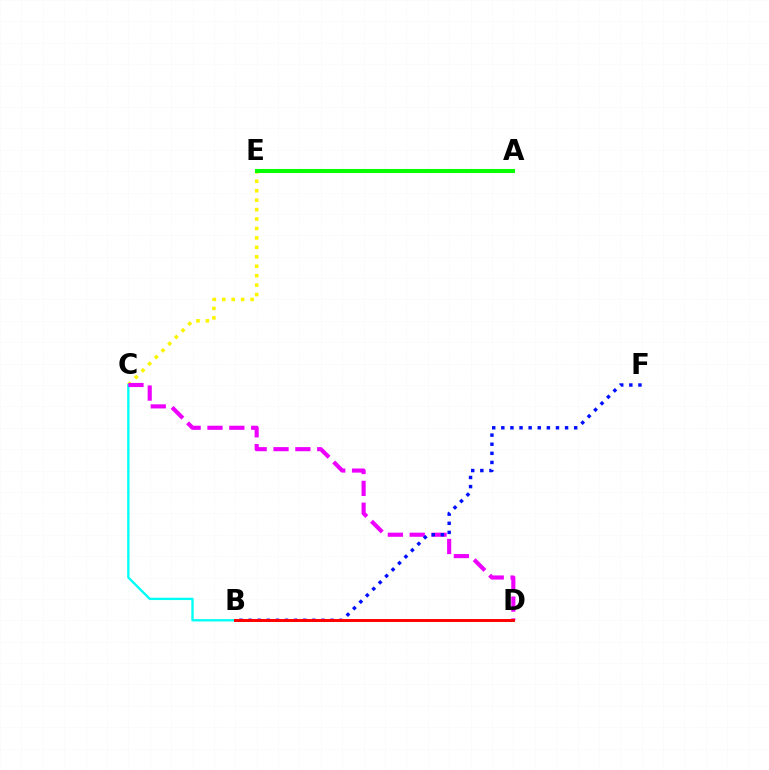{('C', 'E'): [{'color': '#fcf500', 'line_style': 'dotted', 'thickness': 2.57}], ('B', 'C'): [{'color': '#00fff6', 'line_style': 'solid', 'thickness': 1.69}], ('C', 'D'): [{'color': '#ee00ff', 'line_style': 'dashed', 'thickness': 2.97}], ('B', 'F'): [{'color': '#0010ff', 'line_style': 'dotted', 'thickness': 2.47}], ('A', 'E'): [{'color': '#08ff00', 'line_style': 'solid', 'thickness': 2.92}], ('B', 'D'): [{'color': '#ff0000', 'line_style': 'solid', 'thickness': 2.12}]}